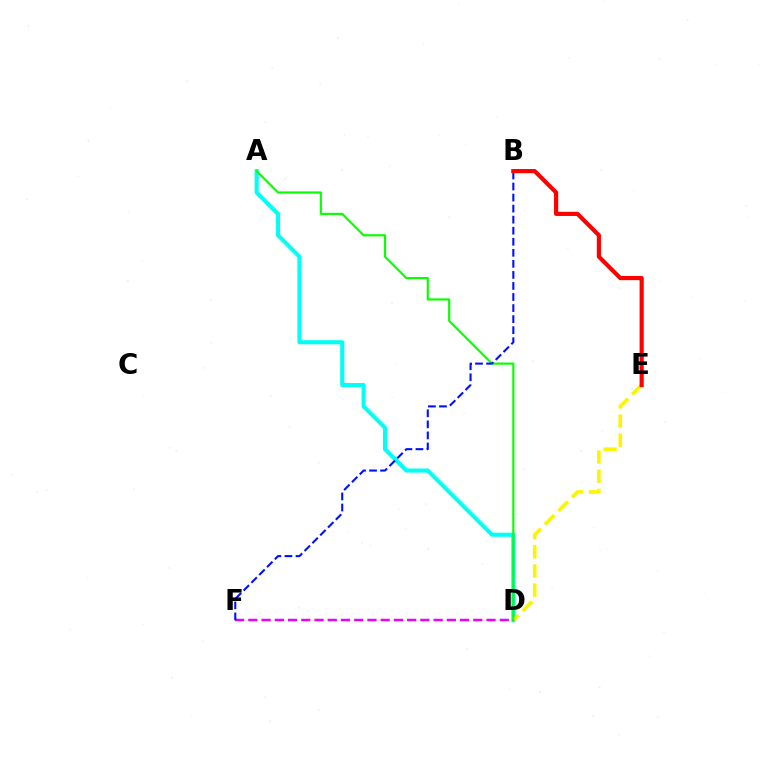{('A', 'D'): [{'color': '#00fff6', 'line_style': 'solid', 'thickness': 2.94}, {'color': '#08ff00', 'line_style': 'solid', 'thickness': 1.56}], ('D', 'E'): [{'color': '#fcf500', 'line_style': 'dashed', 'thickness': 2.6}], ('D', 'F'): [{'color': '#ee00ff', 'line_style': 'dashed', 'thickness': 1.8}], ('B', 'F'): [{'color': '#0010ff', 'line_style': 'dashed', 'thickness': 1.5}], ('B', 'E'): [{'color': '#ff0000', 'line_style': 'solid', 'thickness': 3.0}]}